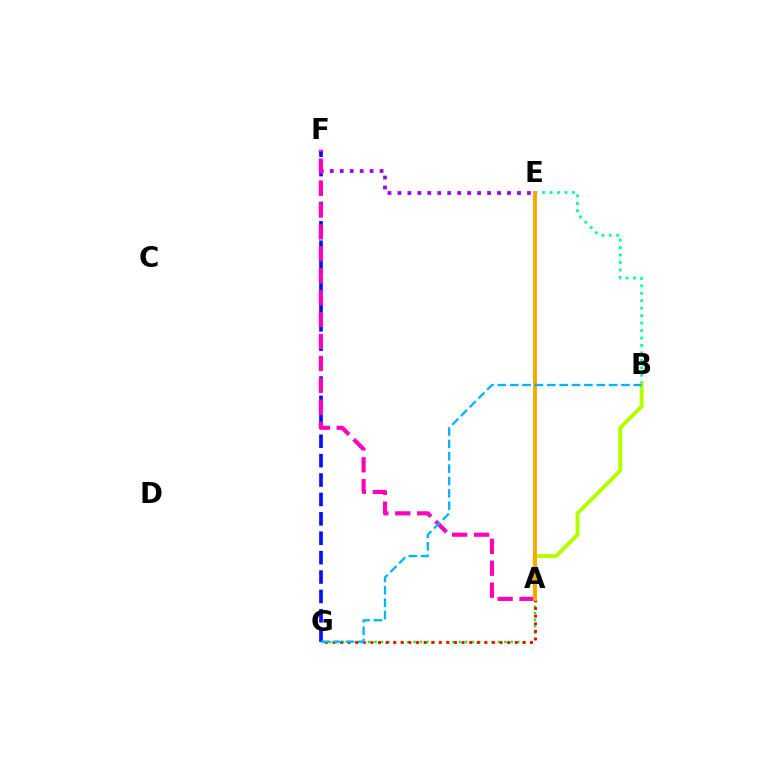{('E', 'F'): [{'color': '#9b00ff', 'line_style': 'dotted', 'thickness': 2.71}], ('F', 'G'): [{'color': '#0010ff', 'line_style': 'dashed', 'thickness': 2.64}], ('A', 'G'): [{'color': '#08ff00', 'line_style': 'dotted', 'thickness': 1.76}, {'color': '#ff0000', 'line_style': 'dotted', 'thickness': 2.06}], ('B', 'E'): [{'color': '#00ff9d', 'line_style': 'dotted', 'thickness': 2.02}], ('A', 'B'): [{'color': '#b3ff00', 'line_style': 'solid', 'thickness': 2.86}], ('A', 'F'): [{'color': '#ff00bd', 'line_style': 'dashed', 'thickness': 2.98}], ('A', 'E'): [{'color': '#ffa500', 'line_style': 'solid', 'thickness': 2.77}], ('B', 'G'): [{'color': '#00b5ff', 'line_style': 'dashed', 'thickness': 1.68}]}